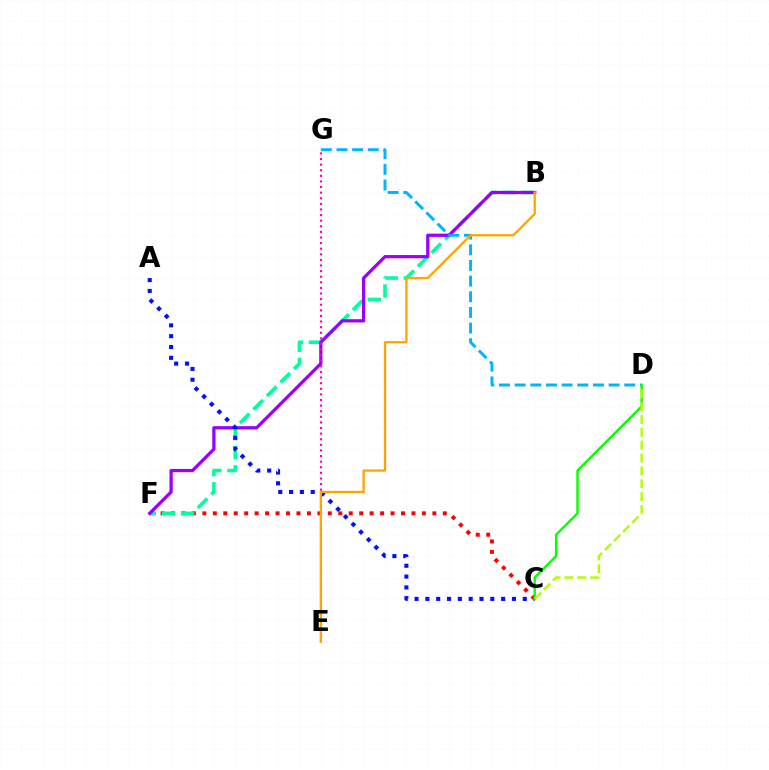{('C', 'F'): [{'color': '#ff0000', 'line_style': 'dotted', 'thickness': 2.84}], ('B', 'F'): [{'color': '#00ff9d', 'line_style': 'dashed', 'thickness': 2.6}, {'color': '#9b00ff', 'line_style': 'solid', 'thickness': 2.35}], ('D', 'G'): [{'color': '#00b5ff', 'line_style': 'dashed', 'thickness': 2.13}], ('E', 'G'): [{'color': '#ff00bd', 'line_style': 'dotted', 'thickness': 1.52}], ('A', 'C'): [{'color': '#0010ff', 'line_style': 'dotted', 'thickness': 2.94}], ('B', 'E'): [{'color': '#ffa500', 'line_style': 'solid', 'thickness': 1.65}], ('C', 'D'): [{'color': '#08ff00', 'line_style': 'solid', 'thickness': 1.73}, {'color': '#b3ff00', 'line_style': 'dashed', 'thickness': 1.75}]}